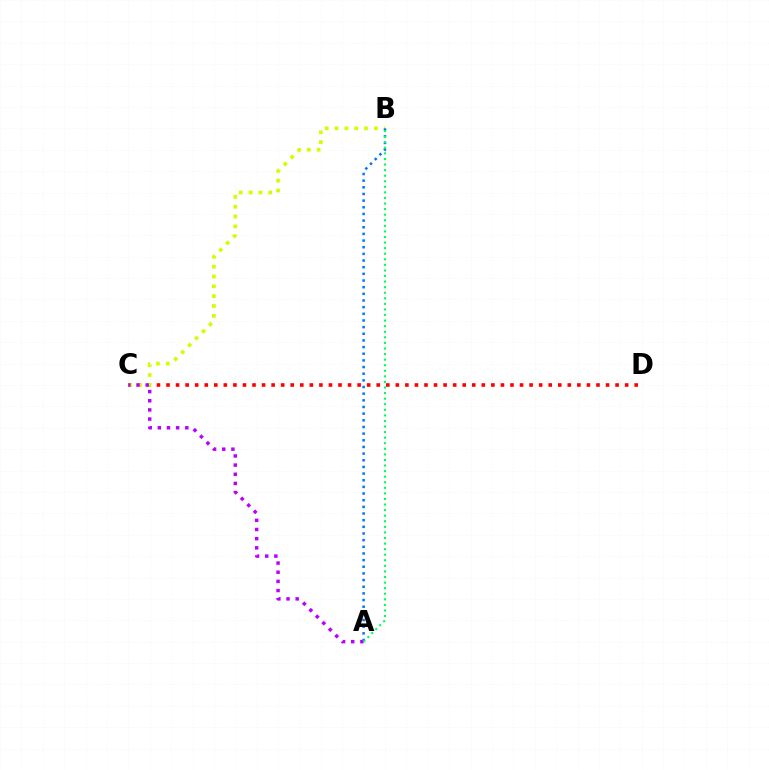{('C', 'D'): [{'color': '#ff0000', 'line_style': 'dotted', 'thickness': 2.6}], ('B', 'C'): [{'color': '#d1ff00', 'line_style': 'dotted', 'thickness': 2.67}], ('A', 'B'): [{'color': '#0074ff', 'line_style': 'dotted', 'thickness': 1.81}, {'color': '#00ff5c', 'line_style': 'dotted', 'thickness': 1.51}], ('A', 'C'): [{'color': '#b900ff', 'line_style': 'dotted', 'thickness': 2.49}]}